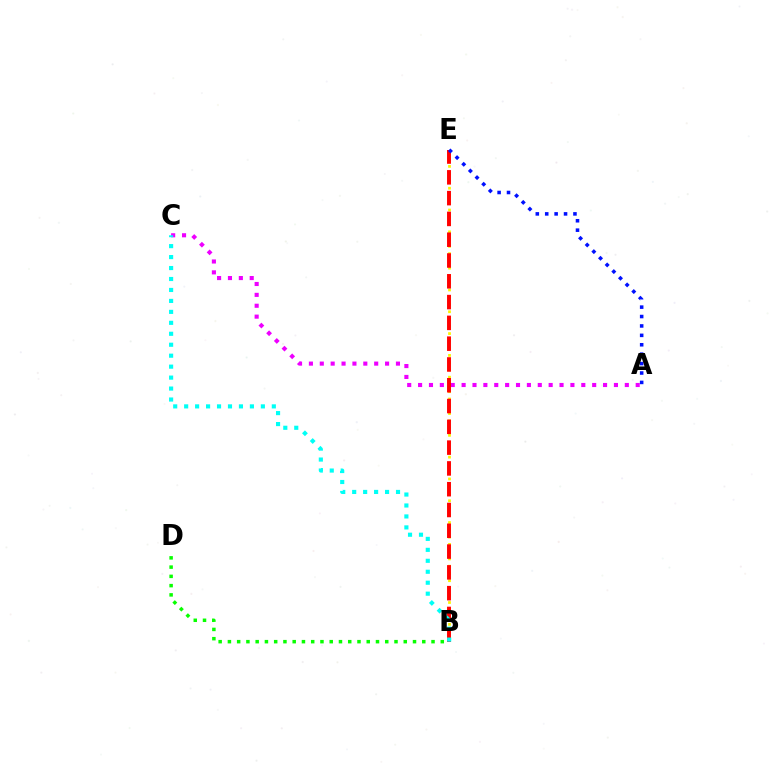{('B', 'E'): [{'color': '#fcf500', 'line_style': 'dotted', 'thickness': 1.97}, {'color': '#ff0000', 'line_style': 'dashed', 'thickness': 2.82}], ('A', 'C'): [{'color': '#ee00ff', 'line_style': 'dotted', 'thickness': 2.96}], ('A', 'E'): [{'color': '#0010ff', 'line_style': 'dotted', 'thickness': 2.56}], ('B', 'C'): [{'color': '#00fff6', 'line_style': 'dotted', 'thickness': 2.98}], ('B', 'D'): [{'color': '#08ff00', 'line_style': 'dotted', 'thickness': 2.51}]}